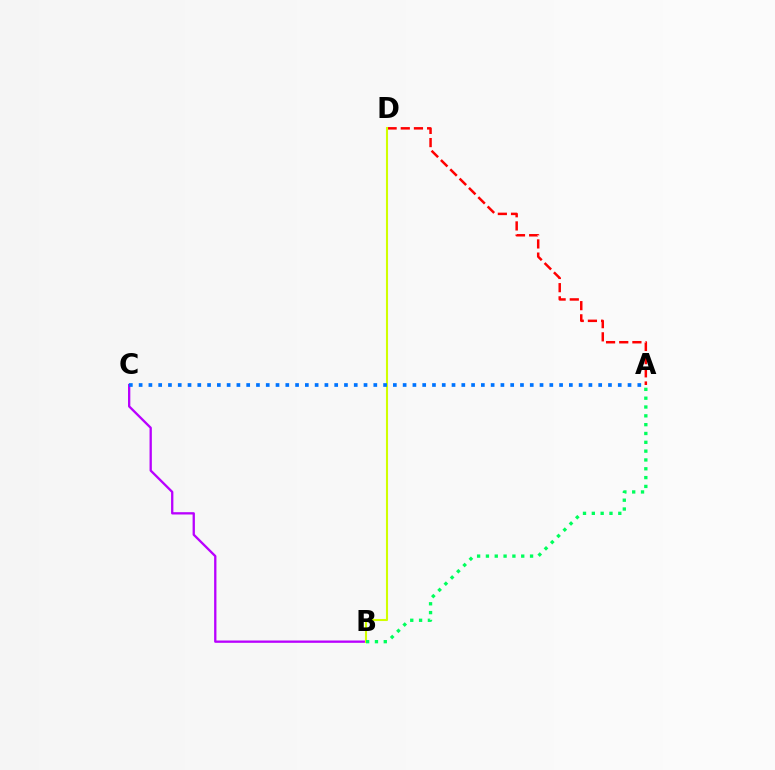{('A', 'D'): [{'color': '#ff0000', 'line_style': 'dashed', 'thickness': 1.79}], ('B', 'C'): [{'color': '#b900ff', 'line_style': 'solid', 'thickness': 1.66}], ('B', 'D'): [{'color': '#d1ff00', 'line_style': 'solid', 'thickness': 1.5}], ('A', 'B'): [{'color': '#00ff5c', 'line_style': 'dotted', 'thickness': 2.4}], ('A', 'C'): [{'color': '#0074ff', 'line_style': 'dotted', 'thickness': 2.66}]}